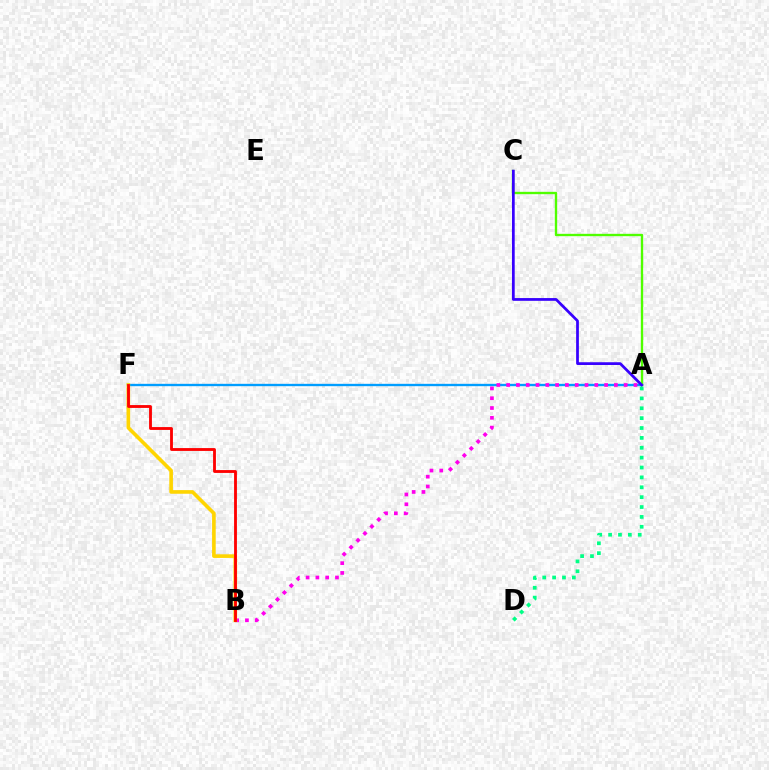{('A', 'F'): [{'color': '#009eff', 'line_style': 'solid', 'thickness': 1.7}], ('A', 'C'): [{'color': '#4fff00', 'line_style': 'solid', 'thickness': 1.69}, {'color': '#3700ff', 'line_style': 'solid', 'thickness': 1.98}], ('A', 'B'): [{'color': '#ff00ed', 'line_style': 'dotted', 'thickness': 2.66}], ('A', 'D'): [{'color': '#00ff86', 'line_style': 'dotted', 'thickness': 2.68}], ('B', 'F'): [{'color': '#ffd500', 'line_style': 'solid', 'thickness': 2.61}, {'color': '#ff0000', 'line_style': 'solid', 'thickness': 2.05}]}